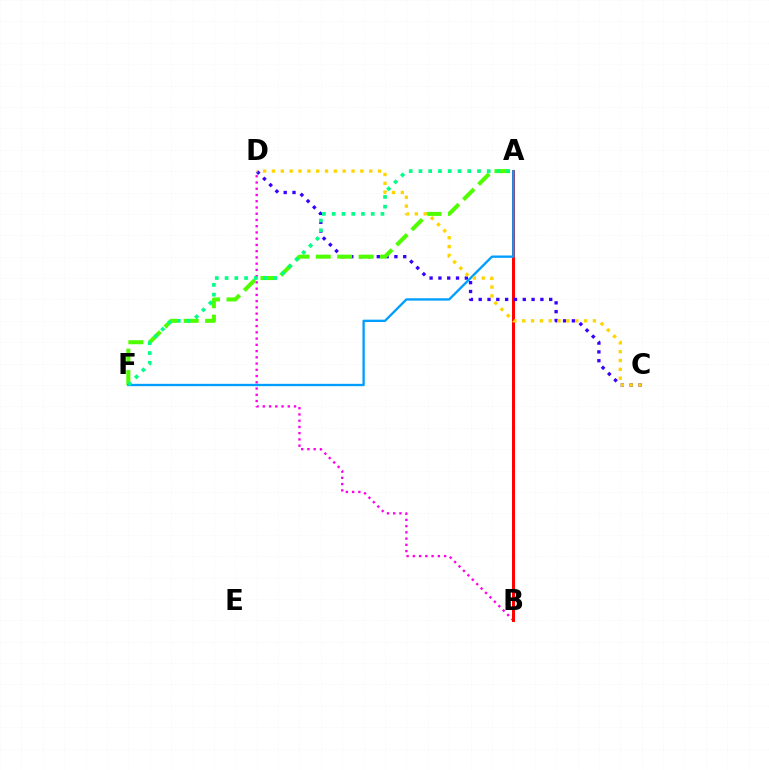{('B', 'D'): [{'color': '#ff00ed', 'line_style': 'dotted', 'thickness': 1.7}], ('A', 'B'): [{'color': '#ff0000', 'line_style': 'solid', 'thickness': 2.14}], ('C', 'D'): [{'color': '#3700ff', 'line_style': 'dotted', 'thickness': 2.39}, {'color': '#ffd500', 'line_style': 'dotted', 'thickness': 2.4}], ('A', 'F'): [{'color': '#4fff00', 'line_style': 'dashed', 'thickness': 2.91}, {'color': '#009eff', 'line_style': 'solid', 'thickness': 1.68}, {'color': '#00ff86', 'line_style': 'dotted', 'thickness': 2.65}]}